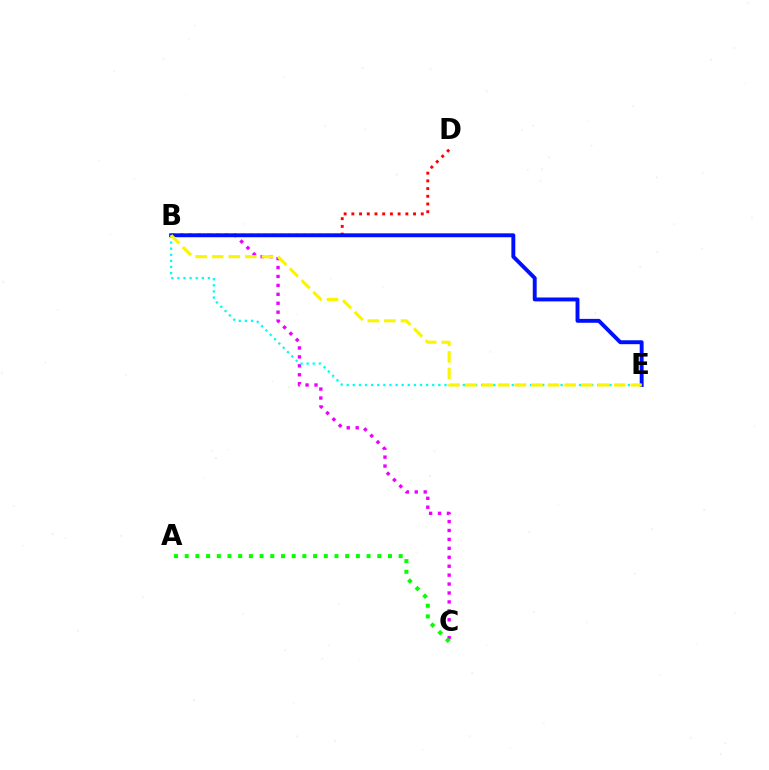{('B', 'D'): [{'color': '#ff0000', 'line_style': 'dotted', 'thickness': 2.09}], ('B', 'C'): [{'color': '#ee00ff', 'line_style': 'dotted', 'thickness': 2.43}], ('A', 'C'): [{'color': '#08ff00', 'line_style': 'dotted', 'thickness': 2.91}], ('B', 'E'): [{'color': '#0010ff', 'line_style': 'solid', 'thickness': 2.81}, {'color': '#00fff6', 'line_style': 'dotted', 'thickness': 1.66}, {'color': '#fcf500', 'line_style': 'dashed', 'thickness': 2.25}]}